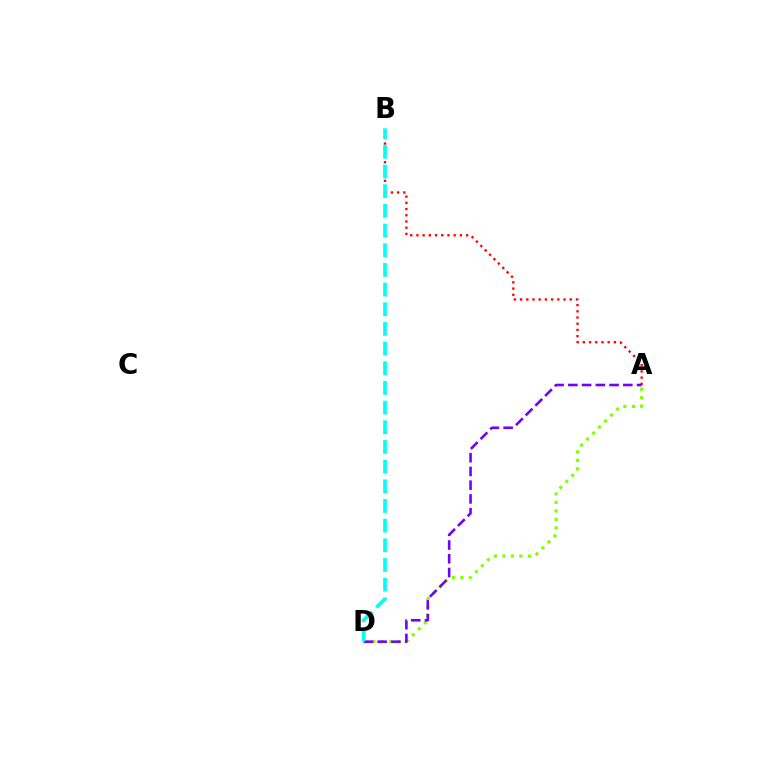{('A', 'B'): [{'color': '#ff0000', 'line_style': 'dotted', 'thickness': 1.69}], ('A', 'D'): [{'color': '#84ff00', 'line_style': 'dotted', 'thickness': 2.31}, {'color': '#7200ff', 'line_style': 'dashed', 'thickness': 1.87}], ('B', 'D'): [{'color': '#00fff6', 'line_style': 'dashed', 'thickness': 2.67}]}